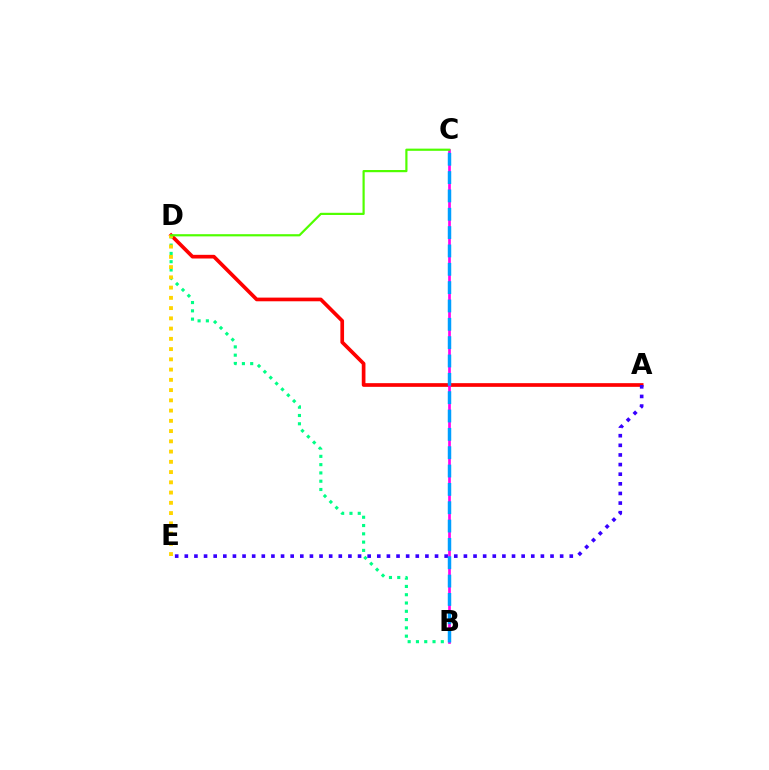{('A', 'D'): [{'color': '#ff0000', 'line_style': 'solid', 'thickness': 2.65}], ('B', 'D'): [{'color': '#00ff86', 'line_style': 'dotted', 'thickness': 2.25}], ('A', 'E'): [{'color': '#3700ff', 'line_style': 'dotted', 'thickness': 2.61}], ('D', 'E'): [{'color': '#ffd500', 'line_style': 'dotted', 'thickness': 2.78}], ('B', 'C'): [{'color': '#ff00ed', 'line_style': 'solid', 'thickness': 1.94}, {'color': '#009eff', 'line_style': 'dashed', 'thickness': 2.49}], ('C', 'D'): [{'color': '#4fff00', 'line_style': 'solid', 'thickness': 1.58}]}